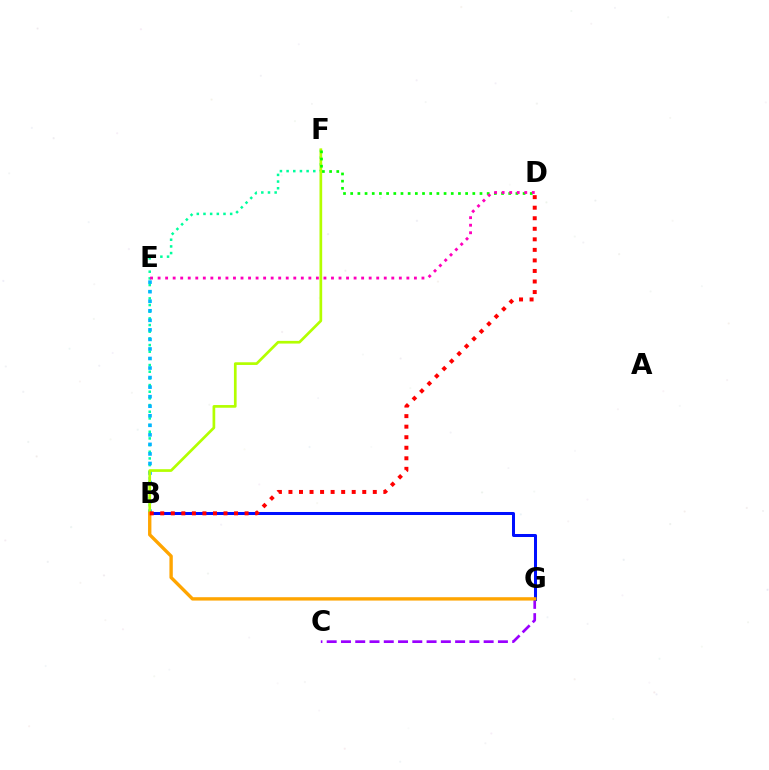{('C', 'G'): [{'color': '#9b00ff', 'line_style': 'dashed', 'thickness': 1.94}], ('B', 'F'): [{'color': '#00ff9d', 'line_style': 'dotted', 'thickness': 1.81}, {'color': '#b3ff00', 'line_style': 'solid', 'thickness': 1.94}], ('B', 'E'): [{'color': '#00b5ff', 'line_style': 'dotted', 'thickness': 2.59}], ('B', 'G'): [{'color': '#0010ff', 'line_style': 'solid', 'thickness': 2.17}, {'color': '#ffa500', 'line_style': 'solid', 'thickness': 2.42}], ('D', 'F'): [{'color': '#08ff00', 'line_style': 'dotted', 'thickness': 1.95}], ('D', 'E'): [{'color': '#ff00bd', 'line_style': 'dotted', 'thickness': 2.05}], ('B', 'D'): [{'color': '#ff0000', 'line_style': 'dotted', 'thickness': 2.86}]}